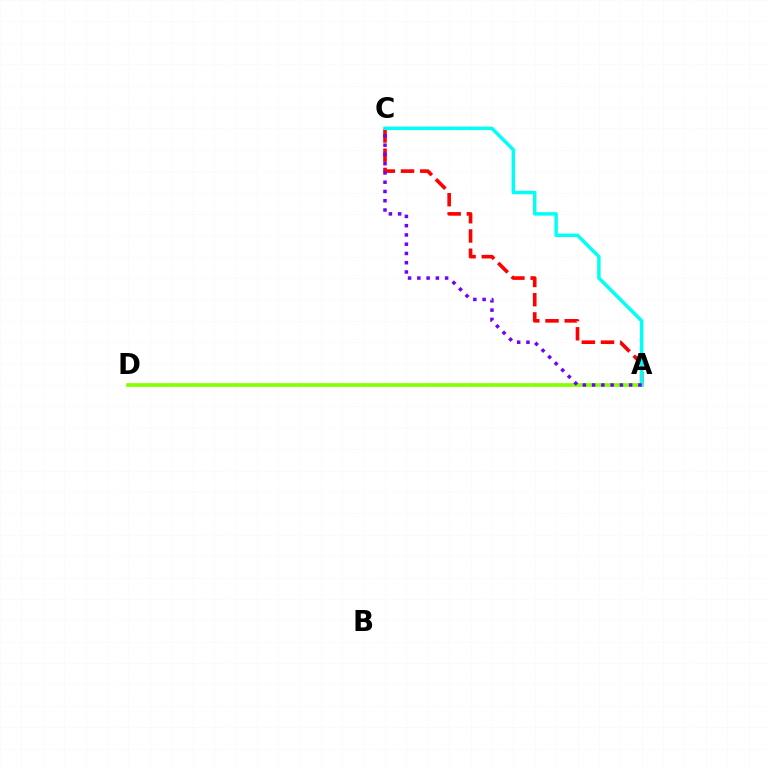{('A', 'C'): [{'color': '#ff0000', 'line_style': 'dashed', 'thickness': 2.61}, {'color': '#00fff6', 'line_style': 'solid', 'thickness': 2.49}, {'color': '#7200ff', 'line_style': 'dotted', 'thickness': 2.52}], ('A', 'D'): [{'color': '#84ff00', 'line_style': 'solid', 'thickness': 2.65}]}